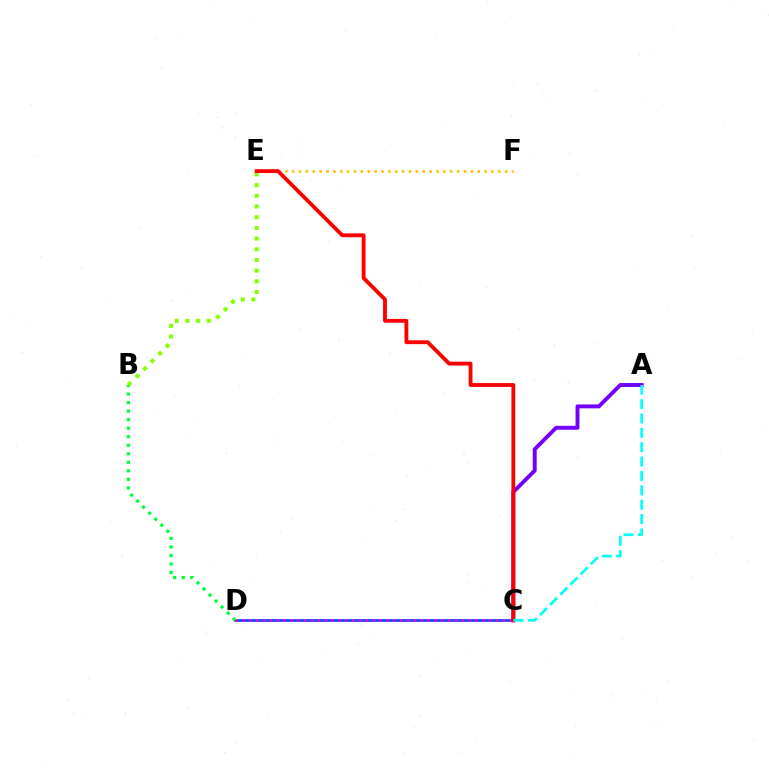{('C', 'D'): [{'color': '#004bff', 'line_style': 'solid', 'thickness': 1.96}, {'color': '#ff00cf', 'line_style': 'dotted', 'thickness': 1.86}], ('B', 'D'): [{'color': '#00ff39', 'line_style': 'dotted', 'thickness': 2.32}], ('E', 'F'): [{'color': '#ffbd00', 'line_style': 'dotted', 'thickness': 1.87}], ('A', 'C'): [{'color': '#7200ff', 'line_style': 'solid', 'thickness': 2.82}, {'color': '#00fff6', 'line_style': 'dashed', 'thickness': 1.95}], ('B', 'E'): [{'color': '#84ff00', 'line_style': 'dotted', 'thickness': 2.9}], ('C', 'E'): [{'color': '#ff0000', 'line_style': 'solid', 'thickness': 2.76}]}